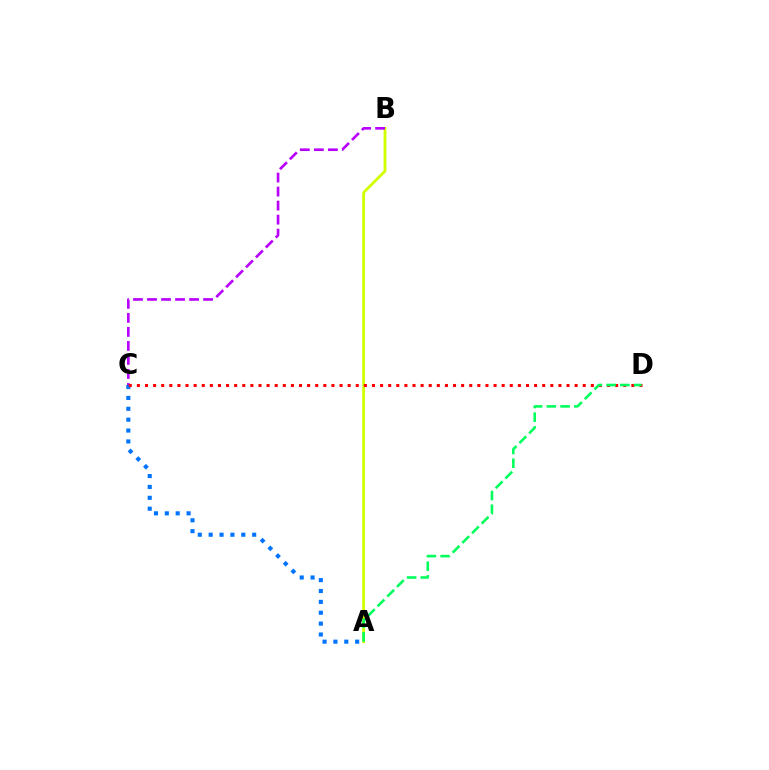{('A', 'C'): [{'color': '#0074ff', 'line_style': 'dotted', 'thickness': 2.95}], ('A', 'B'): [{'color': '#d1ff00', 'line_style': 'solid', 'thickness': 2.04}], ('B', 'C'): [{'color': '#b900ff', 'line_style': 'dashed', 'thickness': 1.91}], ('C', 'D'): [{'color': '#ff0000', 'line_style': 'dotted', 'thickness': 2.2}], ('A', 'D'): [{'color': '#00ff5c', 'line_style': 'dashed', 'thickness': 1.86}]}